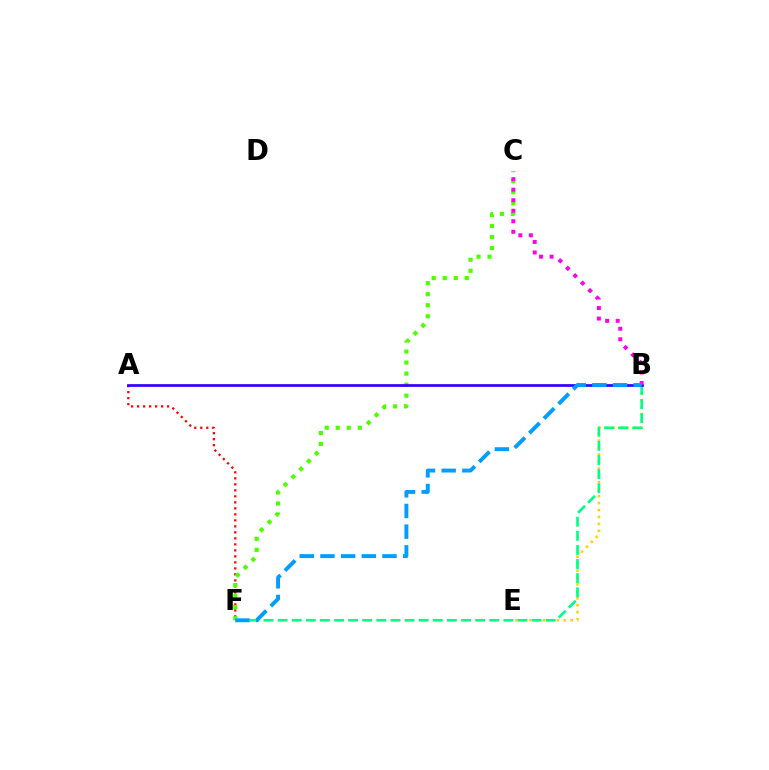{('B', 'E'): [{'color': '#ffd500', 'line_style': 'dotted', 'thickness': 1.89}], ('A', 'F'): [{'color': '#ff0000', 'line_style': 'dotted', 'thickness': 1.63}], ('C', 'F'): [{'color': '#4fff00', 'line_style': 'dotted', 'thickness': 3.0}], ('B', 'F'): [{'color': '#00ff86', 'line_style': 'dashed', 'thickness': 1.92}, {'color': '#009eff', 'line_style': 'dashed', 'thickness': 2.81}], ('A', 'B'): [{'color': '#3700ff', 'line_style': 'solid', 'thickness': 1.98}], ('B', 'C'): [{'color': '#ff00ed', 'line_style': 'dotted', 'thickness': 2.86}]}